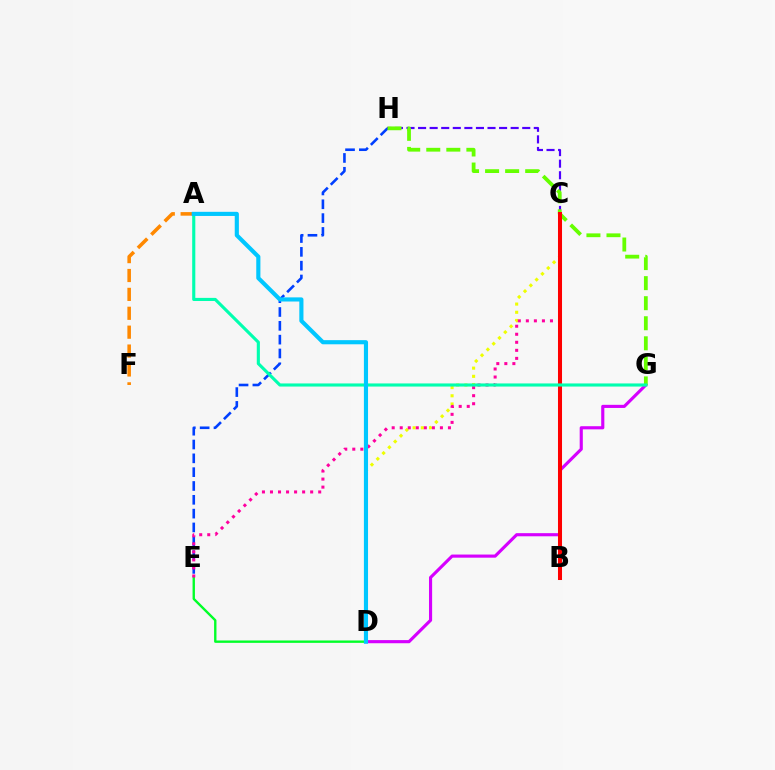{('E', 'H'): [{'color': '#003fff', 'line_style': 'dashed', 'thickness': 1.88}], ('D', 'G'): [{'color': '#d600ff', 'line_style': 'solid', 'thickness': 2.25}], ('C', 'D'): [{'color': '#eeff00', 'line_style': 'dotted', 'thickness': 2.23}], ('C', 'H'): [{'color': '#4f00ff', 'line_style': 'dashed', 'thickness': 1.57}], ('D', 'E'): [{'color': '#00ff27', 'line_style': 'solid', 'thickness': 1.71}], ('A', 'F'): [{'color': '#ff8800', 'line_style': 'dashed', 'thickness': 2.57}], ('G', 'H'): [{'color': '#66ff00', 'line_style': 'dashed', 'thickness': 2.72}], ('C', 'E'): [{'color': '#ff00a0', 'line_style': 'dotted', 'thickness': 2.18}], ('B', 'C'): [{'color': '#ff0000', 'line_style': 'solid', 'thickness': 2.9}], ('A', 'G'): [{'color': '#00ffaf', 'line_style': 'solid', 'thickness': 2.25}], ('A', 'D'): [{'color': '#00c7ff', 'line_style': 'solid', 'thickness': 2.98}]}